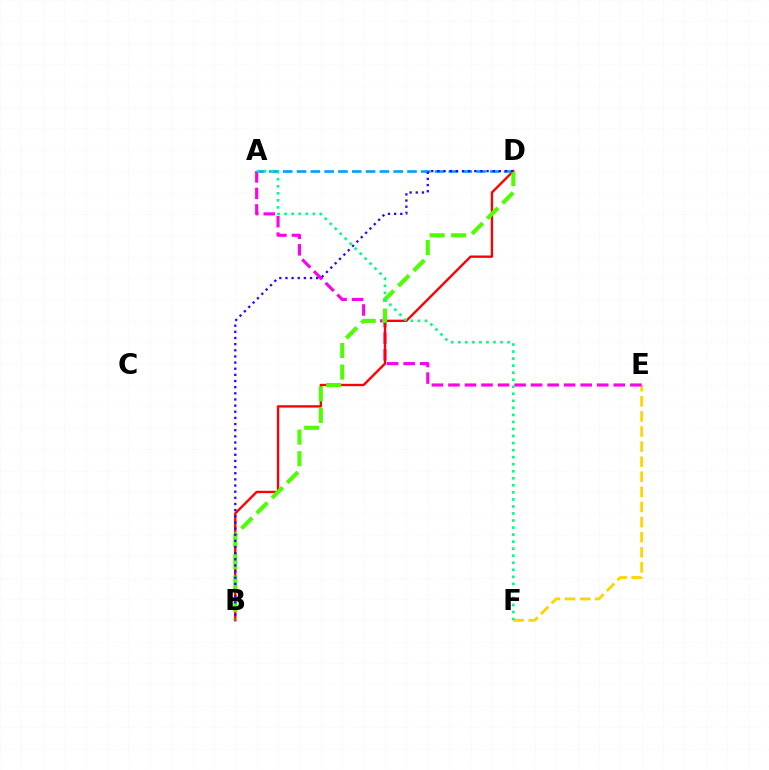{('A', 'D'): [{'color': '#009eff', 'line_style': 'dashed', 'thickness': 1.88}], ('E', 'F'): [{'color': '#ffd500', 'line_style': 'dashed', 'thickness': 2.05}], ('A', 'E'): [{'color': '#ff00ed', 'line_style': 'dashed', 'thickness': 2.25}], ('B', 'D'): [{'color': '#ff0000', 'line_style': 'solid', 'thickness': 1.7}, {'color': '#4fff00', 'line_style': 'dashed', 'thickness': 2.93}, {'color': '#3700ff', 'line_style': 'dotted', 'thickness': 1.67}], ('A', 'F'): [{'color': '#00ff86', 'line_style': 'dotted', 'thickness': 1.91}]}